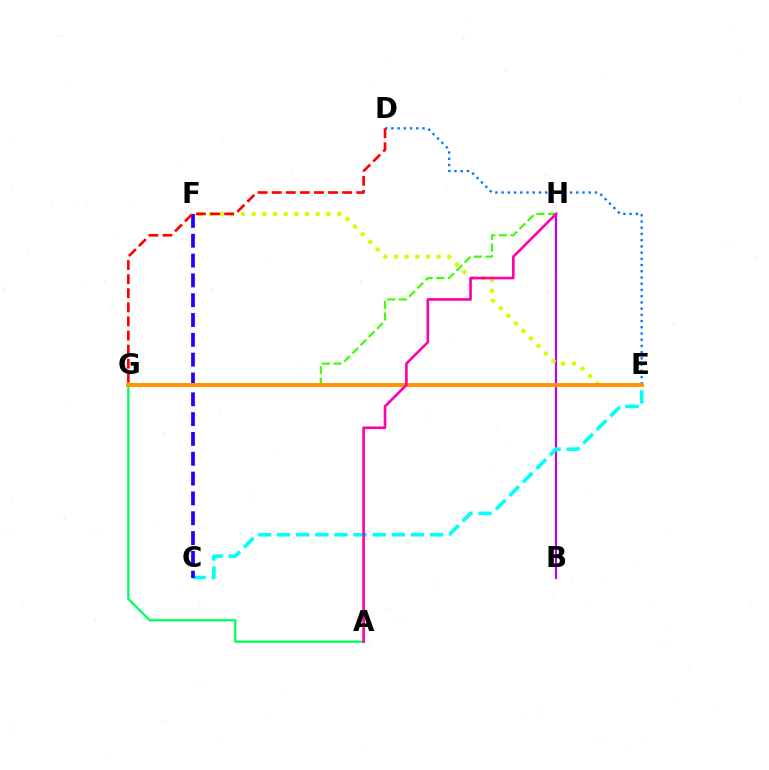{('G', 'H'): [{'color': '#3dff00', 'line_style': 'dashed', 'thickness': 1.58}], ('D', 'E'): [{'color': '#0074ff', 'line_style': 'dotted', 'thickness': 1.69}], ('B', 'H'): [{'color': '#b900ff', 'line_style': 'solid', 'thickness': 1.54}], ('E', 'F'): [{'color': '#d1ff00', 'line_style': 'dotted', 'thickness': 2.9}], ('C', 'E'): [{'color': '#00fff6', 'line_style': 'dashed', 'thickness': 2.6}], ('A', 'G'): [{'color': '#00ff5c', 'line_style': 'solid', 'thickness': 1.65}], ('C', 'F'): [{'color': '#2500ff', 'line_style': 'dashed', 'thickness': 2.69}], ('E', 'G'): [{'color': '#ff9400', 'line_style': 'solid', 'thickness': 2.79}], ('A', 'H'): [{'color': '#ff00ac', 'line_style': 'solid', 'thickness': 1.89}], ('D', 'G'): [{'color': '#ff0000', 'line_style': 'dashed', 'thickness': 1.92}]}